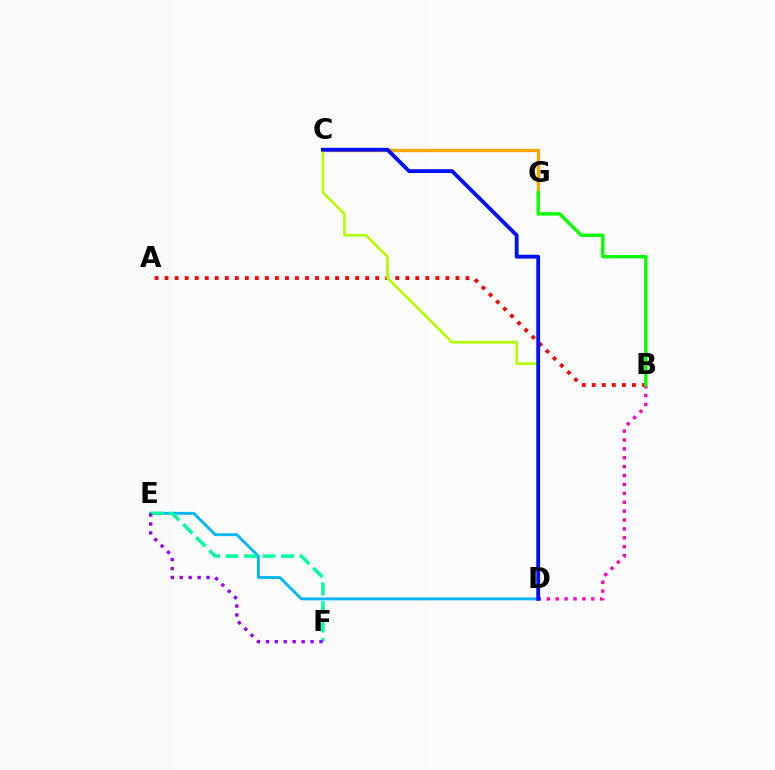{('A', 'B'): [{'color': '#ff0000', 'line_style': 'dotted', 'thickness': 2.72}], ('C', 'G'): [{'color': '#ffa500', 'line_style': 'solid', 'thickness': 2.38}], ('B', 'D'): [{'color': '#ff00bd', 'line_style': 'dotted', 'thickness': 2.42}], ('D', 'E'): [{'color': '#00b5ff', 'line_style': 'solid', 'thickness': 2.05}], ('E', 'F'): [{'color': '#00ff9d', 'line_style': 'dashed', 'thickness': 2.51}, {'color': '#9b00ff', 'line_style': 'dotted', 'thickness': 2.43}], ('C', 'D'): [{'color': '#b3ff00', 'line_style': 'solid', 'thickness': 1.93}, {'color': '#0010ff', 'line_style': 'solid', 'thickness': 2.75}], ('B', 'G'): [{'color': '#08ff00', 'line_style': 'solid', 'thickness': 2.41}]}